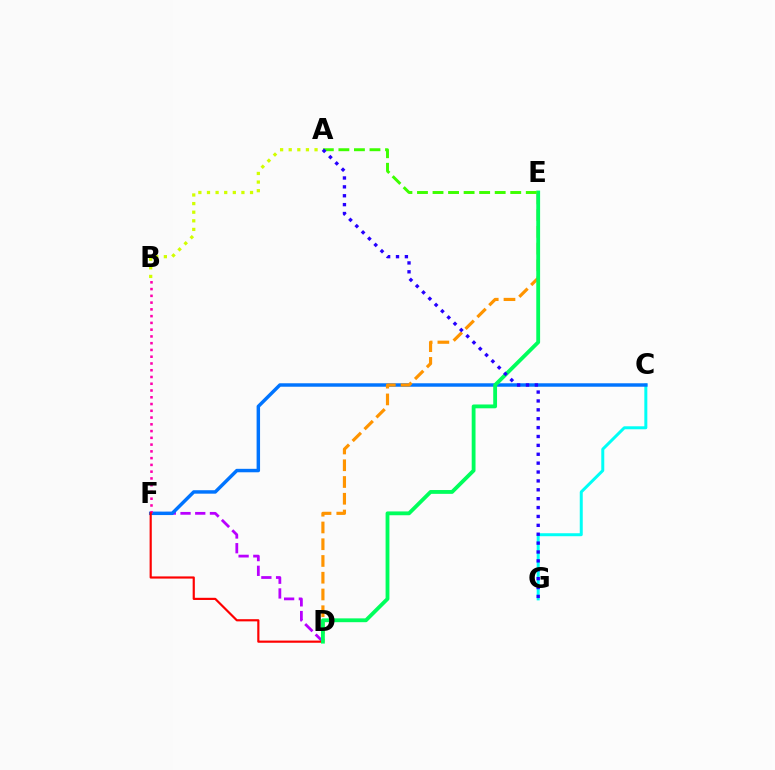{('C', 'G'): [{'color': '#00fff6', 'line_style': 'solid', 'thickness': 2.15}], ('D', 'F'): [{'color': '#b900ff', 'line_style': 'dashed', 'thickness': 2.0}, {'color': '#ff0000', 'line_style': 'solid', 'thickness': 1.57}], ('C', 'F'): [{'color': '#0074ff', 'line_style': 'solid', 'thickness': 2.49}], ('D', 'E'): [{'color': '#ff9400', 'line_style': 'dashed', 'thickness': 2.28}, {'color': '#00ff5c', 'line_style': 'solid', 'thickness': 2.75}], ('B', 'F'): [{'color': '#ff00ac', 'line_style': 'dotted', 'thickness': 1.84}], ('A', 'B'): [{'color': '#d1ff00', 'line_style': 'dotted', 'thickness': 2.34}], ('A', 'E'): [{'color': '#3dff00', 'line_style': 'dashed', 'thickness': 2.11}], ('A', 'G'): [{'color': '#2500ff', 'line_style': 'dotted', 'thickness': 2.41}]}